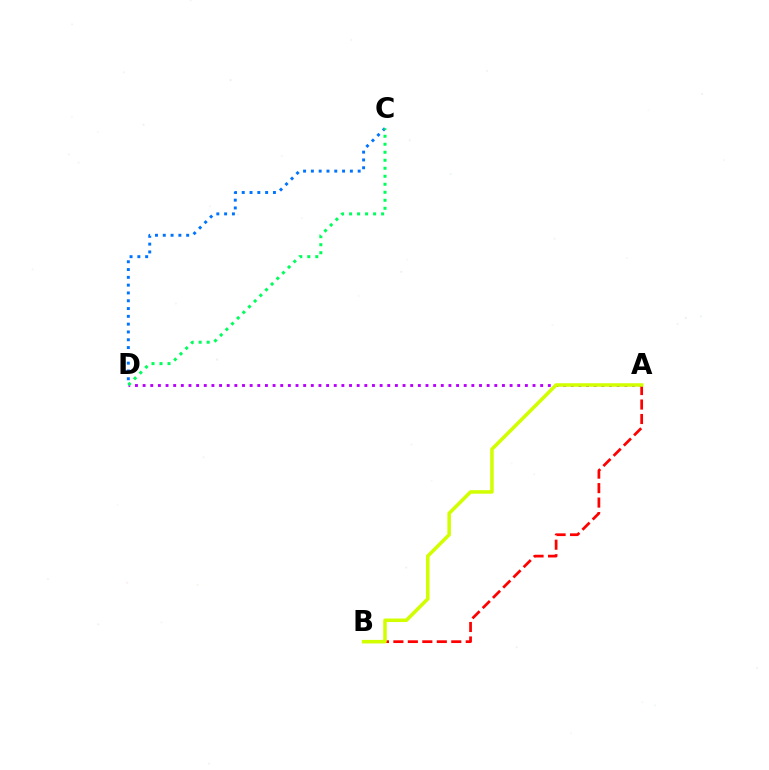{('C', 'D'): [{'color': '#0074ff', 'line_style': 'dotted', 'thickness': 2.12}, {'color': '#00ff5c', 'line_style': 'dotted', 'thickness': 2.17}], ('A', 'D'): [{'color': '#b900ff', 'line_style': 'dotted', 'thickness': 2.08}], ('A', 'B'): [{'color': '#ff0000', 'line_style': 'dashed', 'thickness': 1.97}, {'color': '#d1ff00', 'line_style': 'solid', 'thickness': 2.54}]}